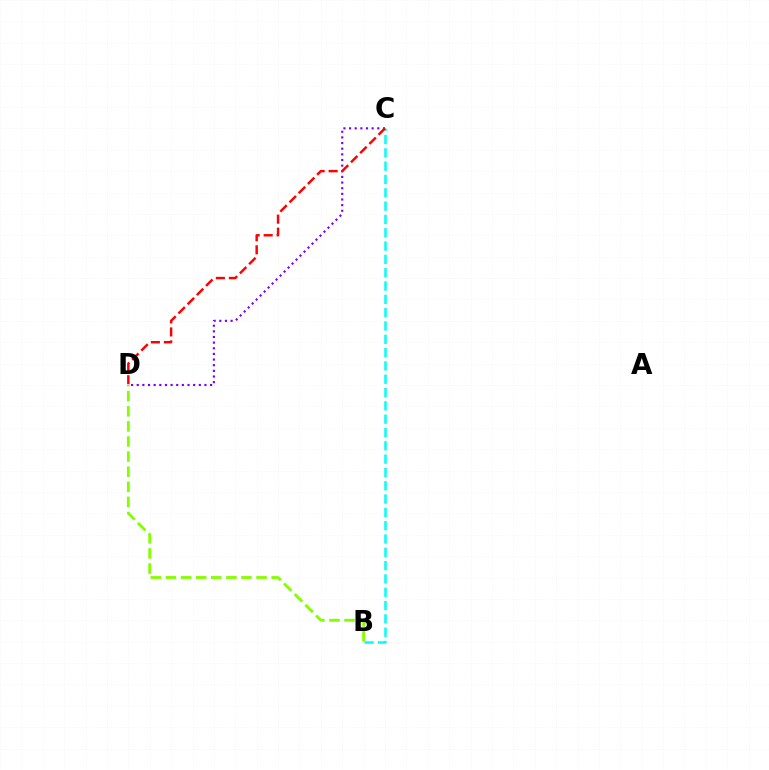{('C', 'D'): [{'color': '#7200ff', 'line_style': 'dotted', 'thickness': 1.53}, {'color': '#ff0000', 'line_style': 'dashed', 'thickness': 1.77}], ('B', 'D'): [{'color': '#84ff00', 'line_style': 'dashed', 'thickness': 2.05}], ('B', 'C'): [{'color': '#00fff6', 'line_style': 'dashed', 'thickness': 1.81}]}